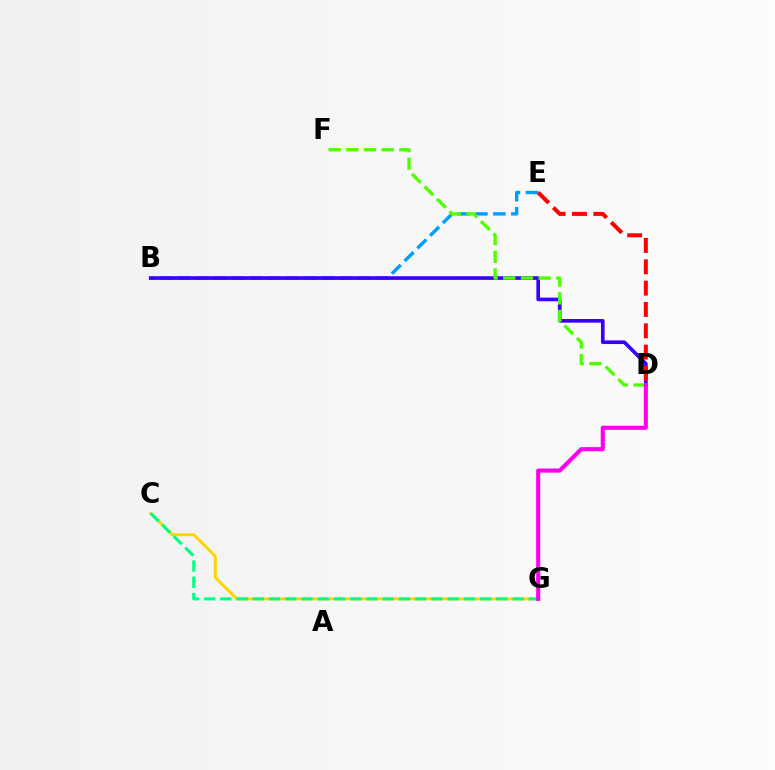{('B', 'E'): [{'color': '#009eff', 'line_style': 'dashed', 'thickness': 2.44}], ('B', 'D'): [{'color': '#3700ff', 'line_style': 'solid', 'thickness': 2.62}], ('D', 'E'): [{'color': '#ff0000', 'line_style': 'dashed', 'thickness': 2.9}], ('D', 'F'): [{'color': '#4fff00', 'line_style': 'dashed', 'thickness': 2.4}], ('C', 'G'): [{'color': '#ffd500', 'line_style': 'solid', 'thickness': 2.13}, {'color': '#00ff86', 'line_style': 'dashed', 'thickness': 2.21}], ('D', 'G'): [{'color': '#ff00ed', 'line_style': 'solid', 'thickness': 2.95}]}